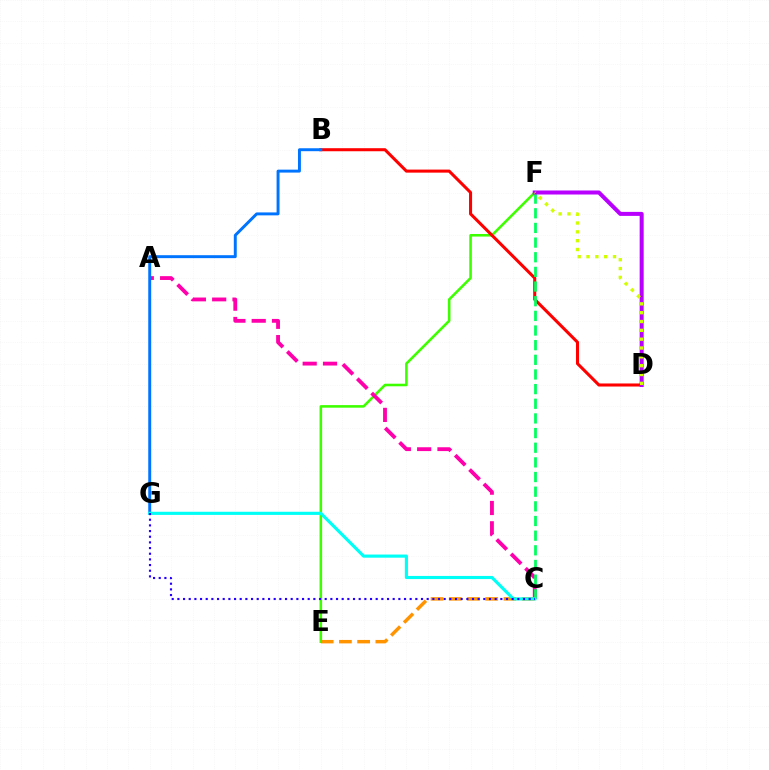{('E', 'F'): [{'color': '#3dff00', 'line_style': 'solid', 'thickness': 1.85}], ('A', 'C'): [{'color': '#ff00ac', 'line_style': 'dashed', 'thickness': 2.76}], ('B', 'D'): [{'color': '#ff0000', 'line_style': 'solid', 'thickness': 2.2}], ('C', 'E'): [{'color': '#ff9400', 'line_style': 'dashed', 'thickness': 2.48}], ('C', 'F'): [{'color': '#00ff5c', 'line_style': 'dashed', 'thickness': 1.99}], ('B', 'G'): [{'color': '#0074ff', 'line_style': 'solid', 'thickness': 2.12}], ('D', 'F'): [{'color': '#b900ff', 'line_style': 'solid', 'thickness': 2.89}, {'color': '#d1ff00', 'line_style': 'dotted', 'thickness': 2.4}], ('C', 'G'): [{'color': '#00fff6', 'line_style': 'solid', 'thickness': 2.26}, {'color': '#2500ff', 'line_style': 'dotted', 'thickness': 1.54}]}